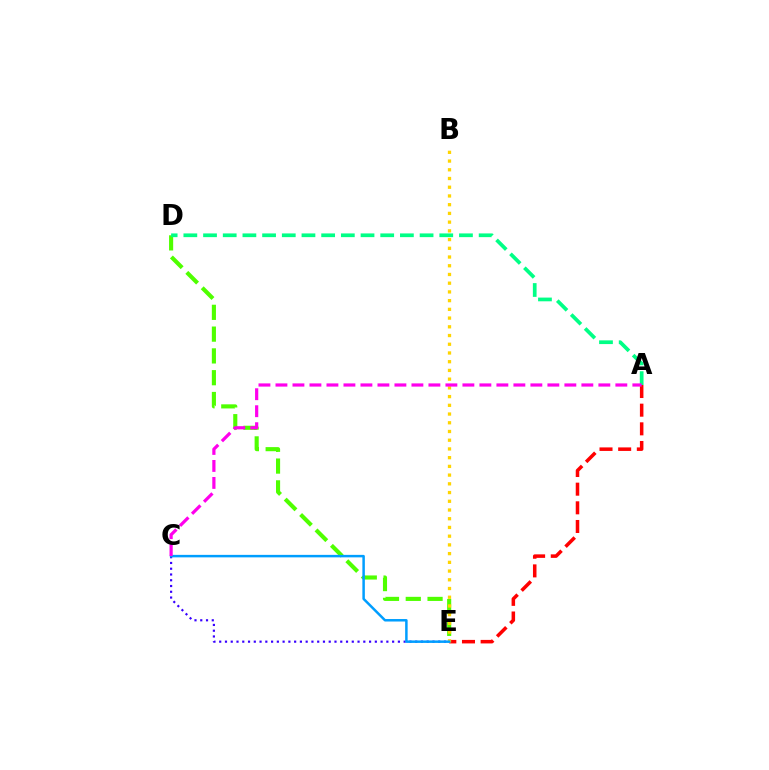{('C', 'E'): [{'color': '#3700ff', 'line_style': 'dotted', 'thickness': 1.57}, {'color': '#009eff', 'line_style': 'solid', 'thickness': 1.79}], ('A', 'E'): [{'color': '#ff0000', 'line_style': 'dashed', 'thickness': 2.54}], ('D', 'E'): [{'color': '#4fff00', 'line_style': 'dashed', 'thickness': 2.96}], ('A', 'D'): [{'color': '#00ff86', 'line_style': 'dashed', 'thickness': 2.67}], ('B', 'E'): [{'color': '#ffd500', 'line_style': 'dotted', 'thickness': 2.37}], ('A', 'C'): [{'color': '#ff00ed', 'line_style': 'dashed', 'thickness': 2.31}]}